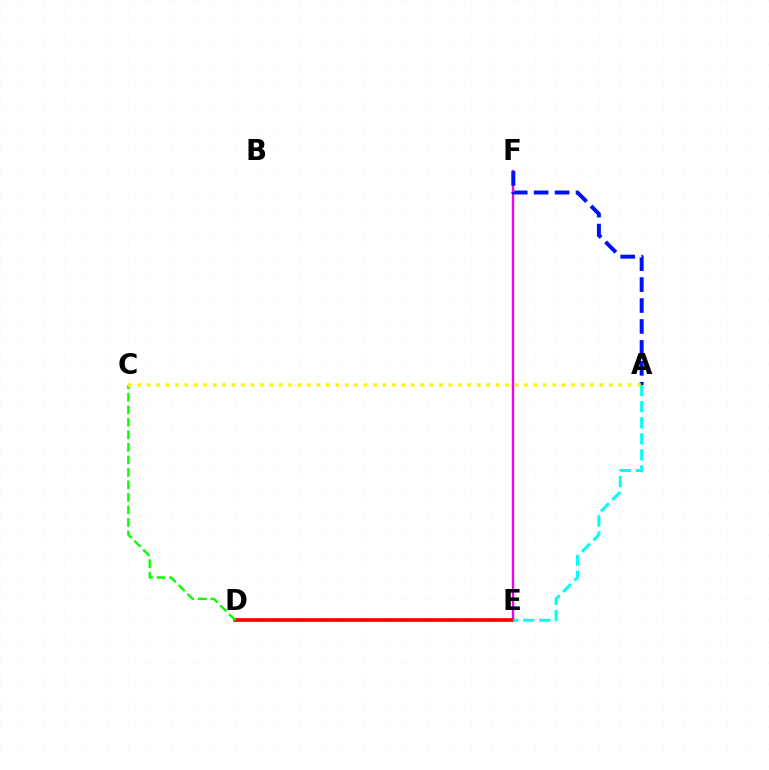{('E', 'F'): [{'color': '#ee00ff', 'line_style': 'solid', 'thickness': 1.7}], ('D', 'E'): [{'color': '#ff0000', 'line_style': 'solid', 'thickness': 2.67}], ('C', 'D'): [{'color': '#08ff00', 'line_style': 'dashed', 'thickness': 1.7}], ('A', 'F'): [{'color': '#0010ff', 'line_style': 'dashed', 'thickness': 2.85}], ('A', 'C'): [{'color': '#fcf500', 'line_style': 'dotted', 'thickness': 2.56}], ('A', 'E'): [{'color': '#00fff6', 'line_style': 'dashed', 'thickness': 2.18}]}